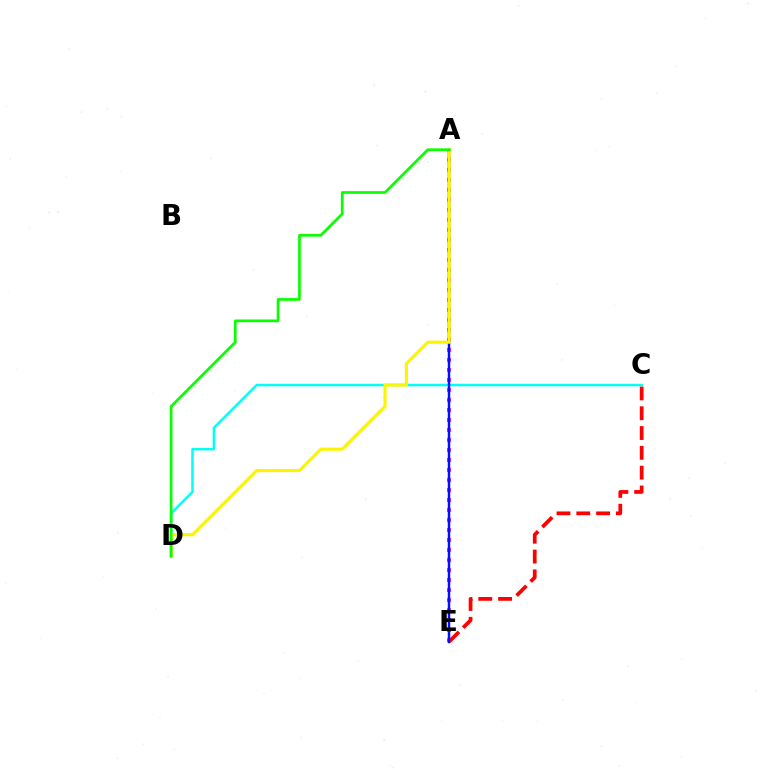{('A', 'E'): [{'color': '#ee00ff', 'line_style': 'dotted', 'thickness': 2.72}, {'color': '#0010ff', 'line_style': 'solid', 'thickness': 1.77}], ('C', 'E'): [{'color': '#ff0000', 'line_style': 'dashed', 'thickness': 2.69}], ('C', 'D'): [{'color': '#00fff6', 'line_style': 'solid', 'thickness': 1.79}], ('A', 'D'): [{'color': '#fcf500', 'line_style': 'solid', 'thickness': 2.26}, {'color': '#08ff00', 'line_style': 'solid', 'thickness': 1.95}]}